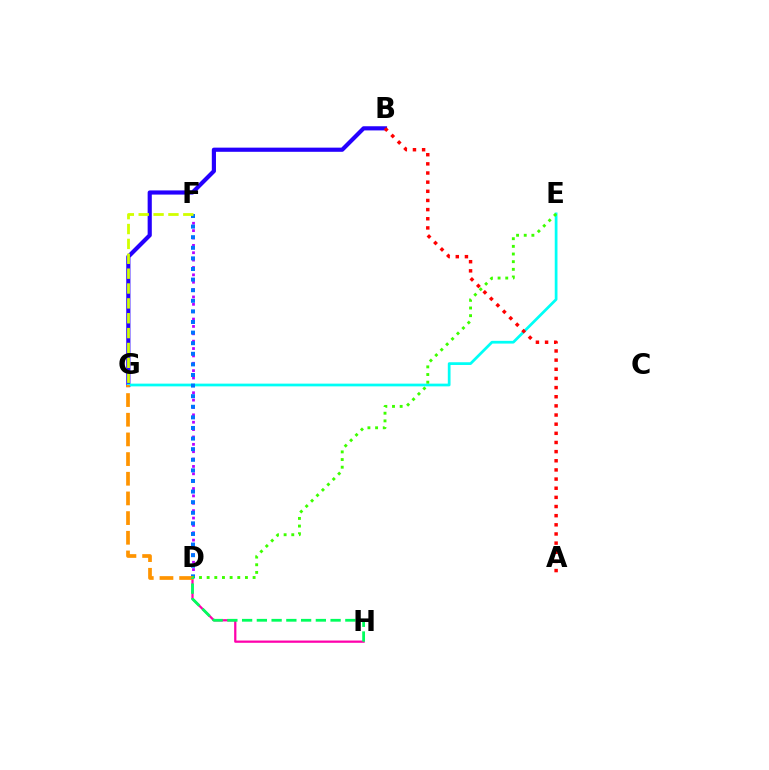{('D', 'F'): [{'color': '#b900ff', 'line_style': 'dotted', 'thickness': 2.0}, {'color': '#0074ff', 'line_style': 'dotted', 'thickness': 2.88}], ('B', 'G'): [{'color': '#2500ff', 'line_style': 'solid', 'thickness': 3.0}], ('E', 'G'): [{'color': '#00fff6', 'line_style': 'solid', 'thickness': 1.97}], ('D', 'H'): [{'color': '#ff00ac', 'line_style': 'solid', 'thickness': 1.62}, {'color': '#00ff5c', 'line_style': 'dashed', 'thickness': 2.0}], ('F', 'G'): [{'color': '#d1ff00', 'line_style': 'dashed', 'thickness': 2.02}], ('D', 'G'): [{'color': '#ff9400', 'line_style': 'dashed', 'thickness': 2.67}], ('D', 'E'): [{'color': '#3dff00', 'line_style': 'dotted', 'thickness': 2.08}], ('A', 'B'): [{'color': '#ff0000', 'line_style': 'dotted', 'thickness': 2.49}]}